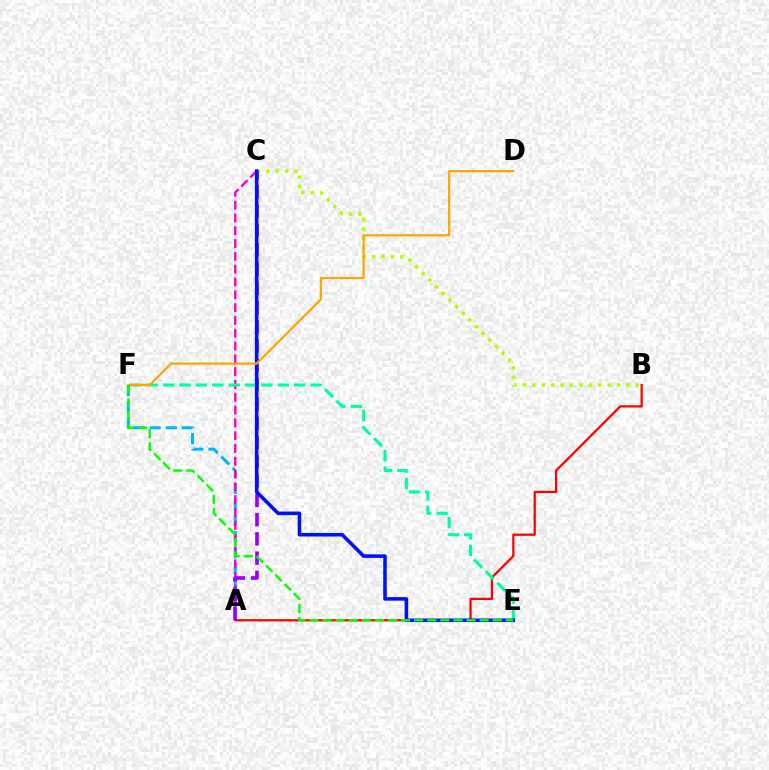{('A', 'F'): [{'color': '#00b5ff', 'line_style': 'dashed', 'thickness': 2.18}], ('A', 'C'): [{'color': '#ff00bd', 'line_style': 'dashed', 'thickness': 1.74}, {'color': '#9b00ff', 'line_style': 'dashed', 'thickness': 2.62}], ('A', 'B'): [{'color': '#ff0000', 'line_style': 'solid', 'thickness': 1.63}], ('B', 'C'): [{'color': '#b3ff00', 'line_style': 'dotted', 'thickness': 2.56}], ('E', 'F'): [{'color': '#00ff9d', 'line_style': 'dashed', 'thickness': 2.22}, {'color': '#08ff00', 'line_style': 'dashed', 'thickness': 1.78}], ('C', 'E'): [{'color': '#0010ff', 'line_style': 'solid', 'thickness': 2.56}], ('D', 'F'): [{'color': '#ffa500', 'line_style': 'solid', 'thickness': 1.59}]}